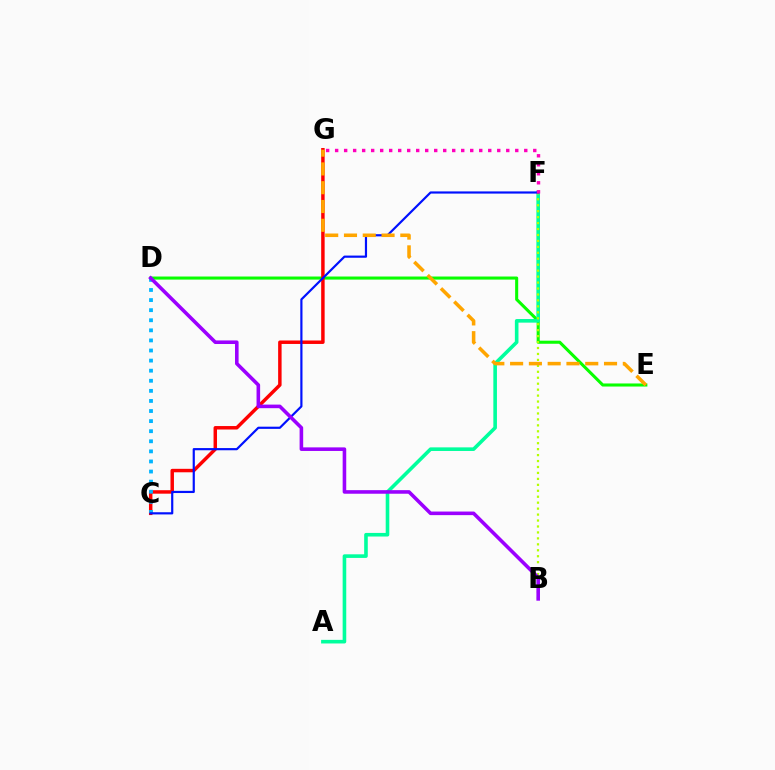{('D', 'E'): [{'color': '#08ff00', 'line_style': 'solid', 'thickness': 2.21}], ('C', 'G'): [{'color': '#ff0000', 'line_style': 'solid', 'thickness': 2.49}], ('A', 'F'): [{'color': '#00ff9d', 'line_style': 'solid', 'thickness': 2.59}], ('C', 'D'): [{'color': '#00b5ff', 'line_style': 'dotted', 'thickness': 2.74}], ('B', 'F'): [{'color': '#b3ff00', 'line_style': 'dotted', 'thickness': 1.62}], ('C', 'F'): [{'color': '#0010ff', 'line_style': 'solid', 'thickness': 1.57}], ('E', 'G'): [{'color': '#ffa500', 'line_style': 'dashed', 'thickness': 2.55}], ('F', 'G'): [{'color': '#ff00bd', 'line_style': 'dotted', 'thickness': 2.45}], ('B', 'D'): [{'color': '#9b00ff', 'line_style': 'solid', 'thickness': 2.58}]}